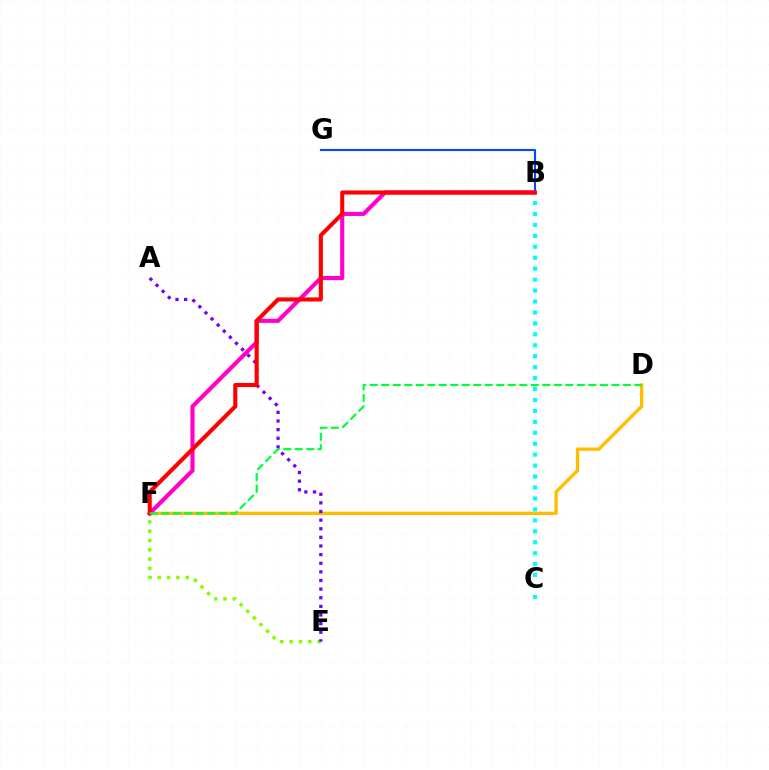{('B', 'G'): [{'color': '#004bff', 'line_style': 'solid', 'thickness': 1.54}], ('B', 'C'): [{'color': '#00fff6', 'line_style': 'dotted', 'thickness': 2.97}], ('E', 'F'): [{'color': '#84ff00', 'line_style': 'dotted', 'thickness': 2.53}], ('D', 'F'): [{'color': '#ffbd00', 'line_style': 'solid', 'thickness': 2.39}, {'color': '#00ff39', 'line_style': 'dashed', 'thickness': 1.56}], ('B', 'F'): [{'color': '#ff00cf', 'line_style': 'solid', 'thickness': 2.98}, {'color': '#ff0000', 'line_style': 'solid', 'thickness': 2.93}], ('A', 'E'): [{'color': '#7200ff', 'line_style': 'dotted', 'thickness': 2.34}]}